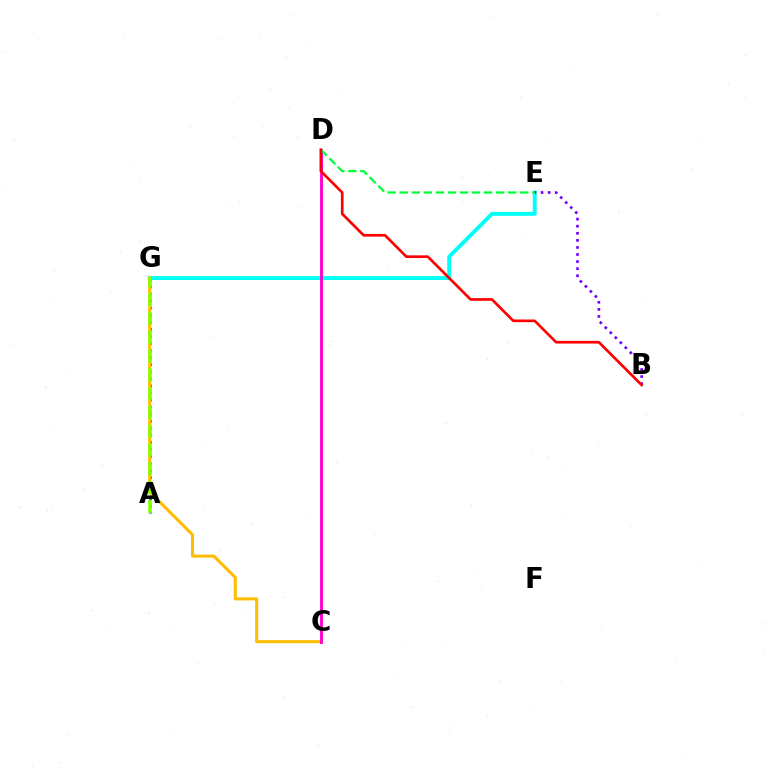{('E', 'G'): [{'color': '#00fff6', 'line_style': 'solid', 'thickness': 2.8}], ('B', 'E'): [{'color': '#7200ff', 'line_style': 'dotted', 'thickness': 1.92}], ('A', 'G'): [{'color': '#004bff', 'line_style': 'dotted', 'thickness': 1.92}, {'color': '#84ff00', 'line_style': 'dashed', 'thickness': 2.55}], ('C', 'G'): [{'color': '#ffbd00', 'line_style': 'solid', 'thickness': 2.19}], ('C', 'D'): [{'color': '#ff00cf', 'line_style': 'solid', 'thickness': 2.07}], ('D', 'E'): [{'color': '#00ff39', 'line_style': 'dashed', 'thickness': 1.64}], ('B', 'D'): [{'color': '#ff0000', 'line_style': 'solid', 'thickness': 1.92}]}